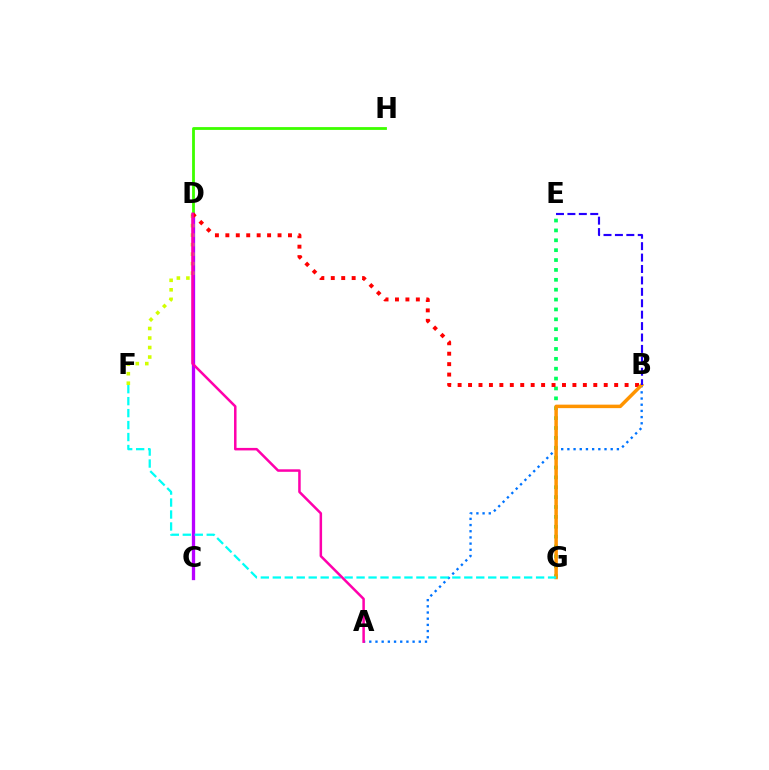{('D', 'H'): [{'color': '#3dff00', 'line_style': 'solid', 'thickness': 2.03}], ('E', 'G'): [{'color': '#00ff5c', 'line_style': 'dotted', 'thickness': 2.68}], ('C', 'D'): [{'color': '#b900ff', 'line_style': 'solid', 'thickness': 2.37}], ('A', 'B'): [{'color': '#0074ff', 'line_style': 'dotted', 'thickness': 1.68}], ('D', 'F'): [{'color': '#d1ff00', 'line_style': 'dotted', 'thickness': 2.58}], ('B', 'D'): [{'color': '#ff0000', 'line_style': 'dotted', 'thickness': 2.84}], ('B', 'G'): [{'color': '#ff9400', 'line_style': 'solid', 'thickness': 2.51}], ('F', 'G'): [{'color': '#00fff6', 'line_style': 'dashed', 'thickness': 1.63}], ('A', 'D'): [{'color': '#ff00ac', 'line_style': 'solid', 'thickness': 1.81}], ('B', 'E'): [{'color': '#2500ff', 'line_style': 'dashed', 'thickness': 1.55}]}